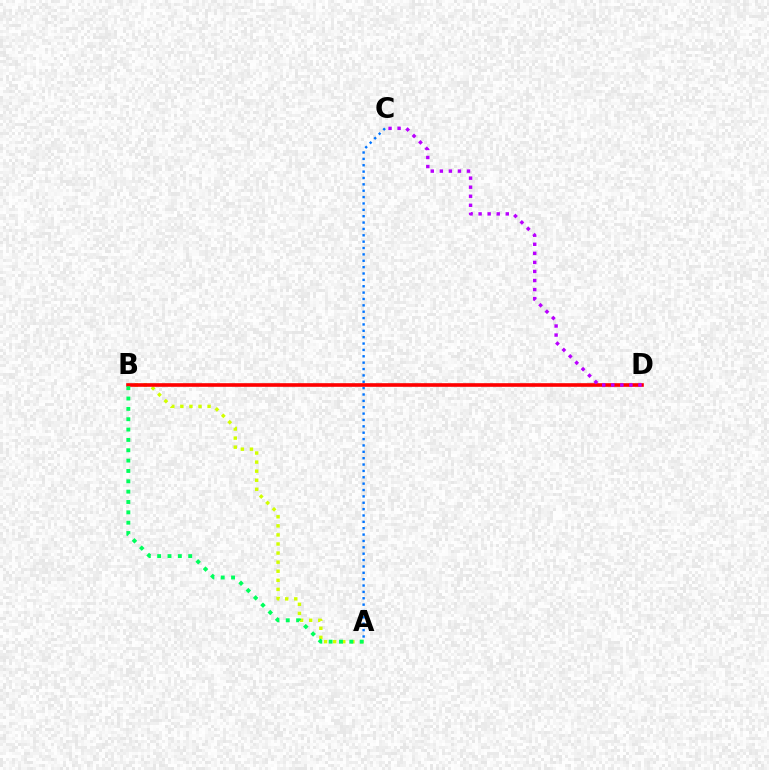{('A', 'B'): [{'color': '#d1ff00', 'line_style': 'dotted', 'thickness': 2.47}, {'color': '#00ff5c', 'line_style': 'dotted', 'thickness': 2.81}], ('A', 'C'): [{'color': '#0074ff', 'line_style': 'dotted', 'thickness': 1.73}], ('B', 'D'): [{'color': '#ff0000', 'line_style': 'solid', 'thickness': 2.61}], ('C', 'D'): [{'color': '#b900ff', 'line_style': 'dotted', 'thickness': 2.46}]}